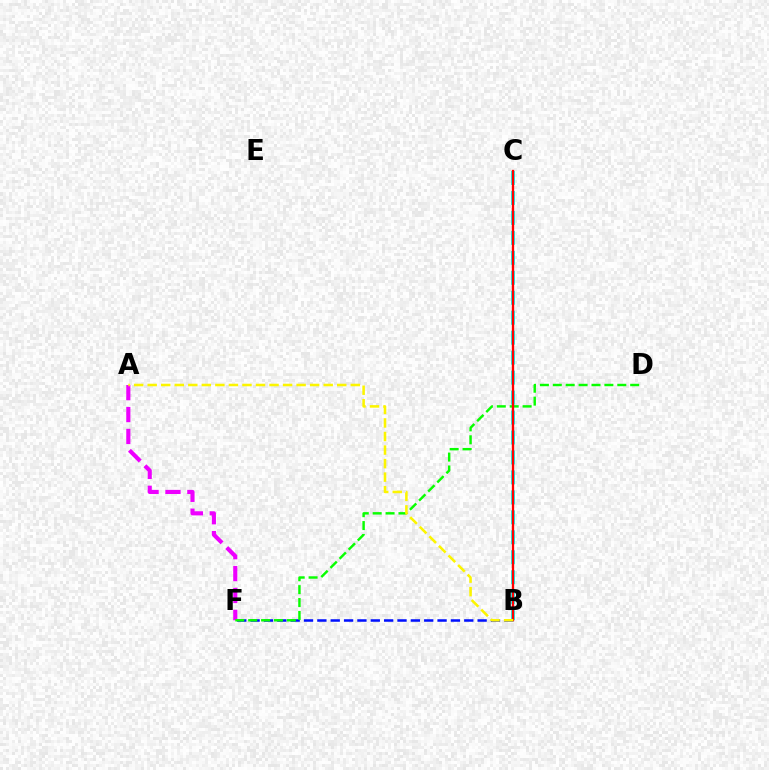{('B', 'C'): [{'color': '#00fff6', 'line_style': 'dashed', 'thickness': 2.71}, {'color': '#ff0000', 'line_style': 'solid', 'thickness': 1.67}], ('A', 'F'): [{'color': '#ee00ff', 'line_style': 'dashed', 'thickness': 2.98}], ('B', 'F'): [{'color': '#0010ff', 'line_style': 'dashed', 'thickness': 1.81}], ('D', 'F'): [{'color': '#08ff00', 'line_style': 'dashed', 'thickness': 1.75}], ('A', 'B'): [{'color': '#fcf500', 'line_style': 'dashed', 'thickness': 1.84}]}